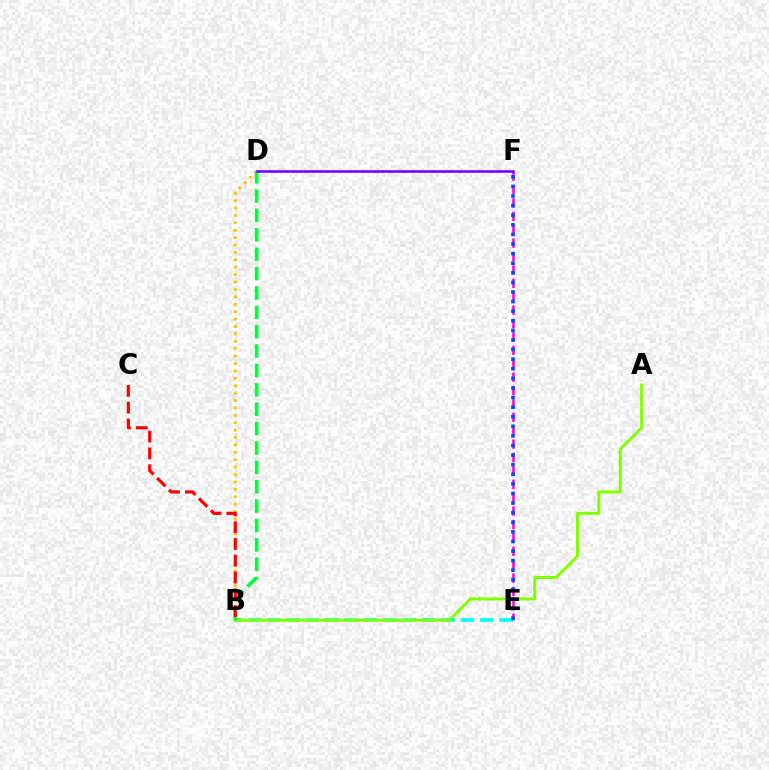{('B', 'E'): [{'color': '#00fff6', 'line_style': 'dashed', 'thickness': 2.63}], ('B', 'D'): [{'color': '#ffbd00', 'line_style': 'dotted', 'thickness': 2.01}, {'color': '#00ff39', 'line_style': 'dashed', 'thickness': 2.63}], ('E', 'F'): [{'color': '#ff00cf', 'line_style': 'dashed', 'thickness': 1.82}, {'color': '#004bff', 'line_style': 'dotted', 'thickness': 2.61}], ('A', 'B'): [{'color': '#84ff00', 'line_style': 'solid', 'thickness': 2.19}], ('B', 'C'): [{'color': '#ff0000', 'line_style': 'dashed', 'thickness': 2.28}], ('D', 'F'): [{'color': '#7200ff', 'line_style': 'solid', 'thickness': 1.85}]}